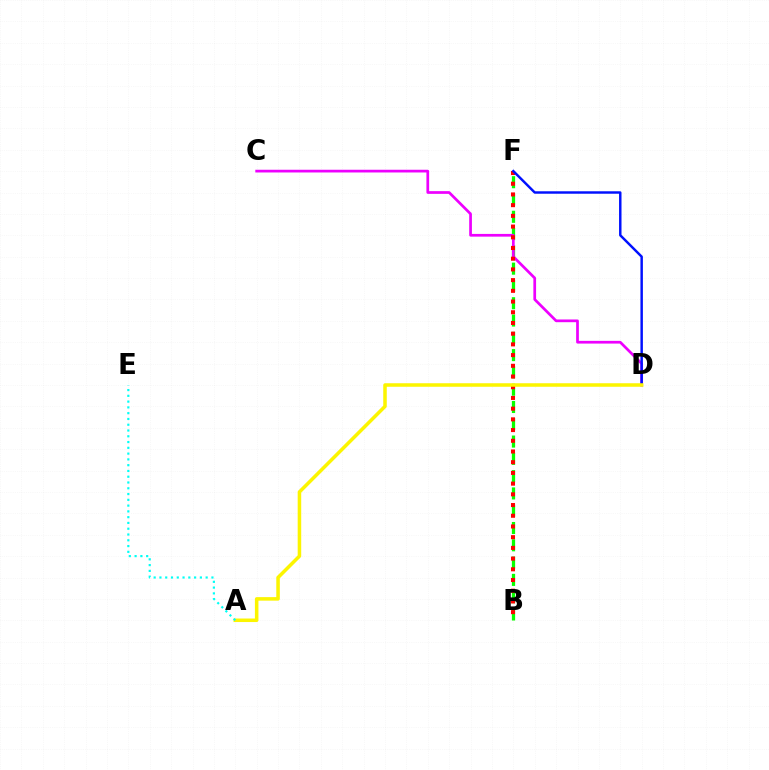{('B', 'F'): [{'color': '#08ff00', 'line_style': 'dashed', 'thickness': 2.35}, {'color': '#ff0000', 'line_style': 'dotted', 'thickness': 2.91}], ('C', 'D'): [{'color': '#ee00ff', 'line_style': 'solid', 'thickness': 1.96}], ('D', 'F'): [{'color': '#0010ff', 'line_style': 'solid', 'thickness': 1.77}], ('A', 'D'): [{'color': '#fcf500', 'line_style': 'solid', 'thickness': 2.54}], ('A', 'E'): [{'color': '#00fff6', 'line_style': 'dotted', 'thickness': 1.57}]}